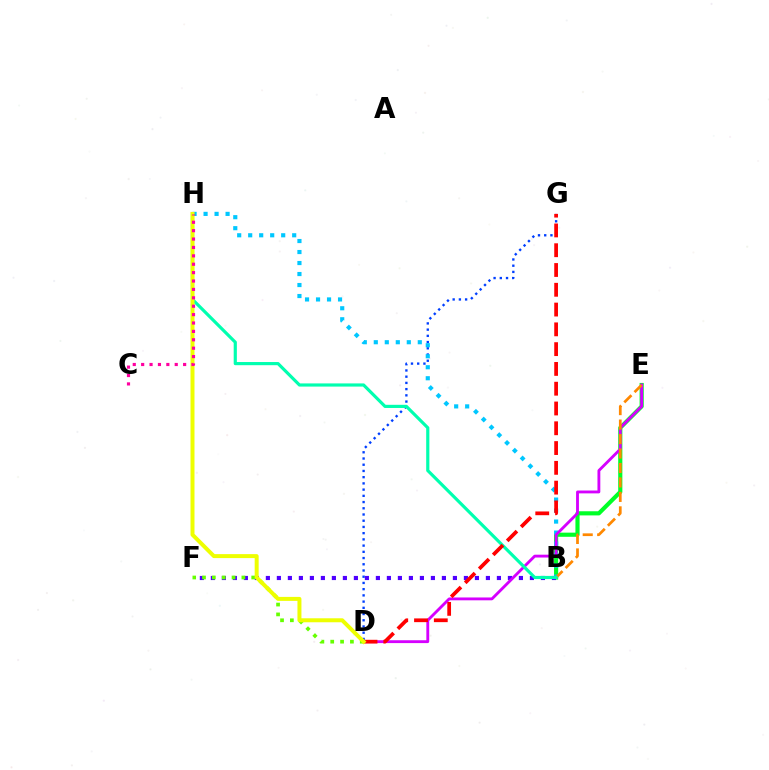{('B', 'E'): [{'color': '#00ff27', 'line_style': 'solid', 'thickness': 2.98}, {'color': '#ff8800', 'line_style': 'dashed', 'thickness': 1.96}], ('D', 'G'): [{'color': '#003fff', 'line_style': 'dotted', 'thickness': 1.69}, {'color': '#ff0000', 'line_style': 'dashed', 'thickness': 2.69}], ('B', 'H'): [{'color': '#00c7ff', 'line_style': 'dotted', 'thickness': 2.99}, {'color': '#00ffaf', 'line_style': 'solid', 'thickness': 2.28}], ('B', 'F'): [{'color': '#4f00ff', 'line_style': 'dotted', 'thickness': 2.99}], ('D', 'E'): [{'color': '#d600ff', 'line_style': 'solid', 'thickness': 2.05}], ('D', 'F'): [{'color': '#66ff00', 'line_style': 'dotted', 'thickness': 2.67}], ('D', 'H'): [{'color': '#eeff00', 'line_style': 'solid', 'thickness': 2.87}], ('C', 'H'): [{'color': '#ff00a0', 'line_style': 'dotted', 'thickness': 2.28}]}